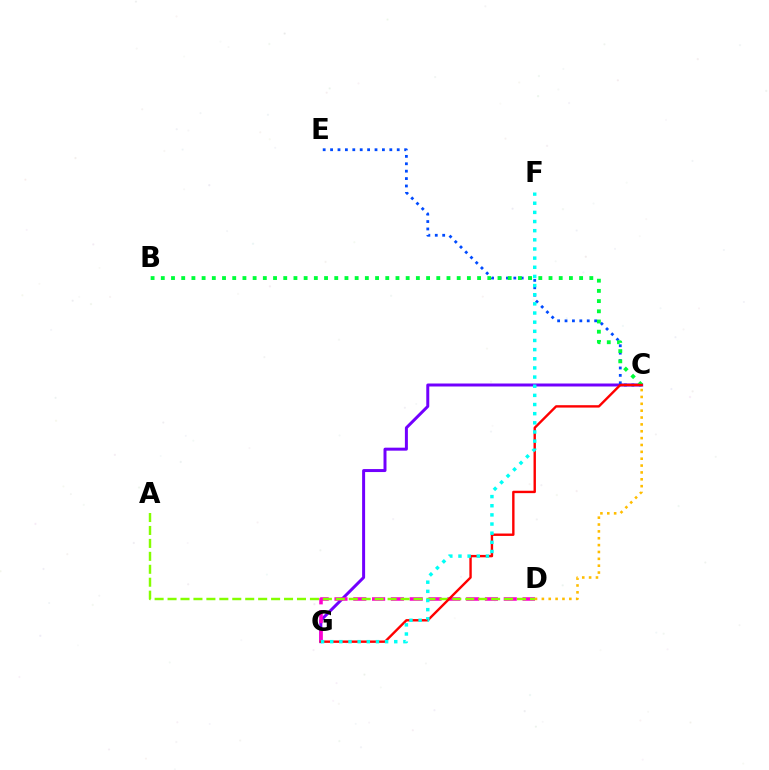{('C', 'G'): [{'color': '#7200ff', 'line_style': 'solid', 'thickness': 2.15}, {'color': '#ff0000', 'line_style': 'solid', 'thickness': 1.72}], ('D', 'G'): [{'color': '#ff00cf', 'line_style': 'dashed', 'thickness': 2.55}], ('A', 'D'): [{'color': '#84ff00', 'line_style': 'dashed', 'thickness': 1.76}], ('C', 'E'): [{'color': '#004bff', 'line_style': 'dotted', 'thickness': 2.01}], ('B', 'C'): [{'color': '#00ff39', 'line_style': 'dotted', 'thickness': 2.77}], ('F', 'G'): [{'color': '#00fff6', 'line_style': 'dotted', 'thickness': 2.49}], ('C', 'D'): [{'color': '#ffbd00', 'line_style': 'dotted', 'thickness': 1.86}]}